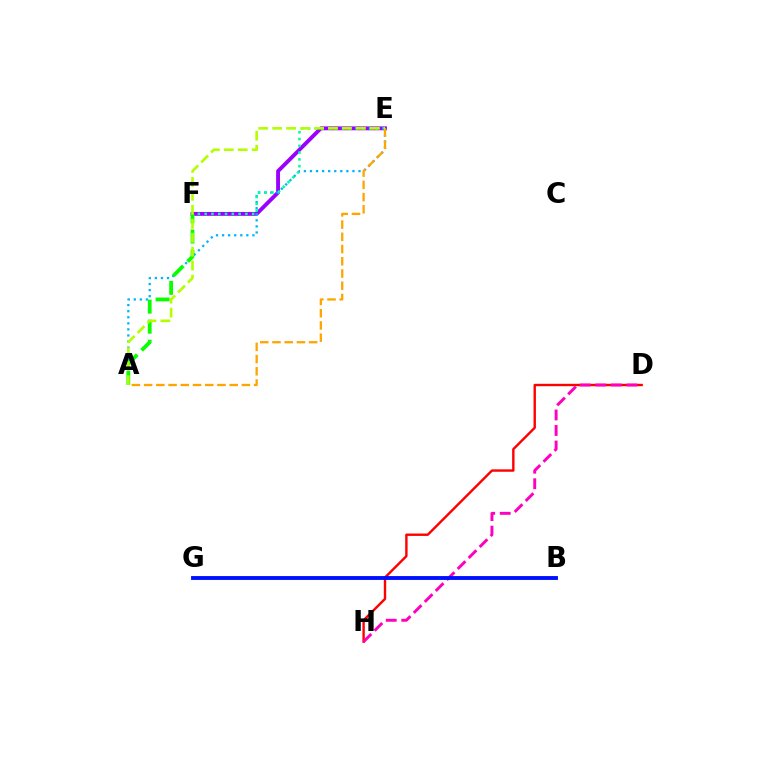{('E', 'F'): [{'color': '#9b00ff', 'line_style': 'solid', 'thickness': 2.79}, {'color': '#00ff9d', 'line_style': 'dotted', 'thickness': 1.84}], ('D', 'H'): [{'color': '#ff0000', 'line_style': 'solid', 'thickness': 1.73}, {'color': '#ff00bd', 'line_style': 'dashed', 'thickness': 2.11}], ('A', 'E'): [{'color': '#00b5ff', 'line_style': 'dotted', 'thickness': 1.65}, {'color': '#ffa500', 'line_style': 'dashed', 'thickness': 1.66}, {'color': '#b3ff00', 'line_style': 'dashed', 'thickness': 1.9}], ('B', 'G'): [{'color': '#0010ff', 'line_style': 'solid', 'thickness': 2.79}], ('A', 'F'): [{'color': '#08ff00', 'line_style': 'dashed', 'thickness': 2.73}]}